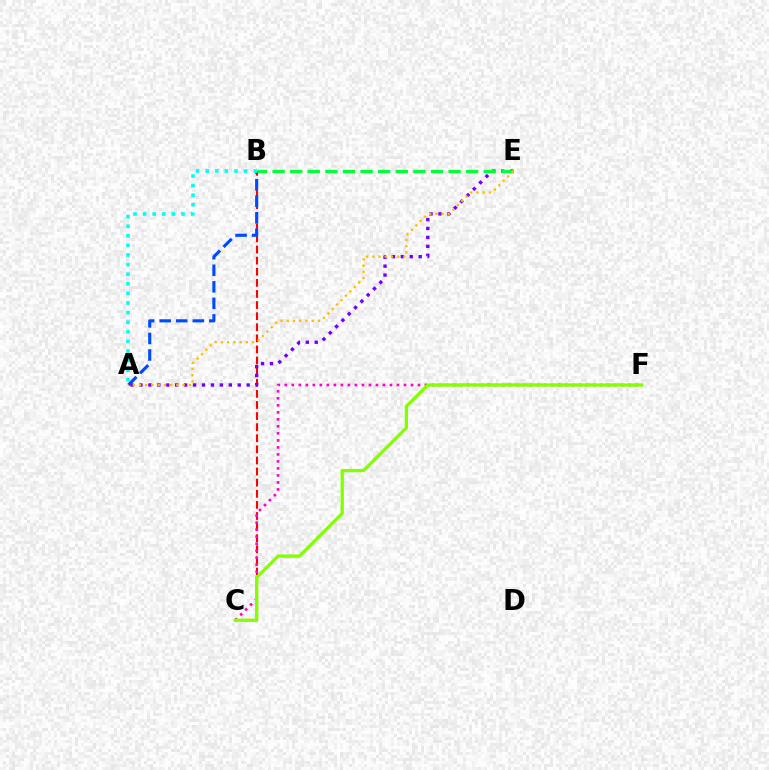{('B', 'C'): [{'color': '#ff0000', 'line_style': 'dashed', 'thickness': 1.51}], ('A', 'B'): [{'color': '#004bff', 'line_style': 'dashed', 'thickness': 2.25}, {'color': '#00fff6', 'line_style': 'dotted', 'thickness': 2.61}], ('A', 'E'): [{'color': '#7200ff', 'line_style': 'dotted', 'thickness': 2.43}, {'color': '#ffbd00', 'line_style': 'dotted', 'thickness': 1.69}], ('B', 'E'): [{'color': '#00ff39', 'line_style': 'dashed', 'thickness': 2.39}], ('C', 'F'): [{'color': '#ff00cf', 'line_style': 'dotted', 'thickness': 1.9}, {'color': '#84ff00', 'line_style': 'solid', 'thickness': 2.38}]}